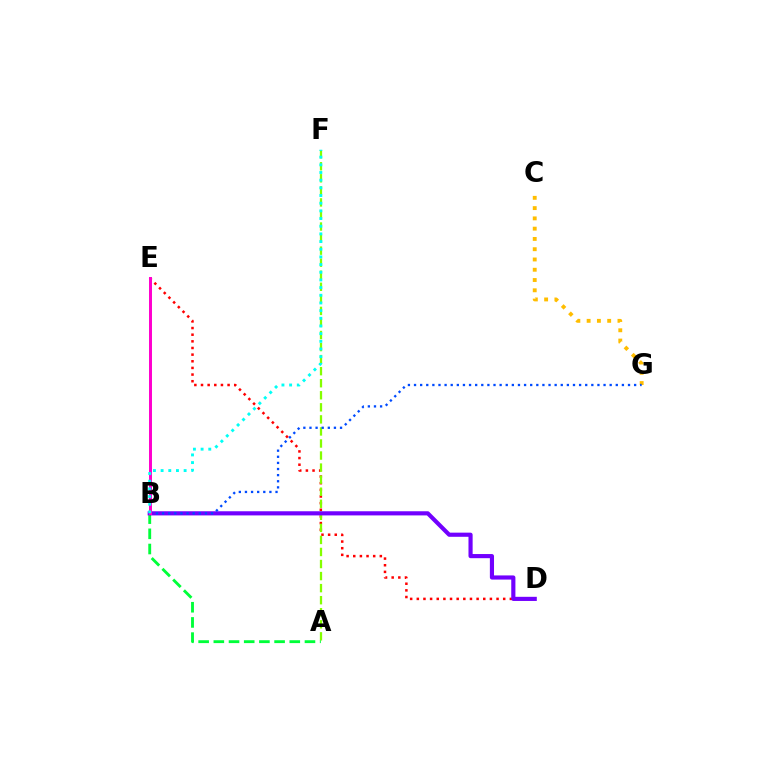{('D', 'E'): [{'color': '#ff0000', 'line_style': 'dotted', 'thickness': 1.81}], ('A', 'F'): [{'color': '#84ff00', 'line_style': 'dashed', 'thickness': 1.64}], ('A', 'B'): [{'color': '#00ff39', 'line_style': 'dashed', 'thickness': 2.06}], ('B', 'D'): [{'color': '#7200ff', 'line_style': 'solid', 'thickness': 2.99}], ('C', 'G'): [{'color': '#ffbd00', 'line_style': 'dotted', 'thickness': 2.79}], ('B', 'G'): [{'color': '#004bff', 'line_style': 'dotted', 'thickness': 1.66}], ('B', 'E'): [{'color': '#ff00cf', 'line_style': 'solid', 'thickness': 2.14}], ('B', 'F'): [{'color': '#00fff6', 'line_style': 'dotted', 'thickness': 2.08}]}